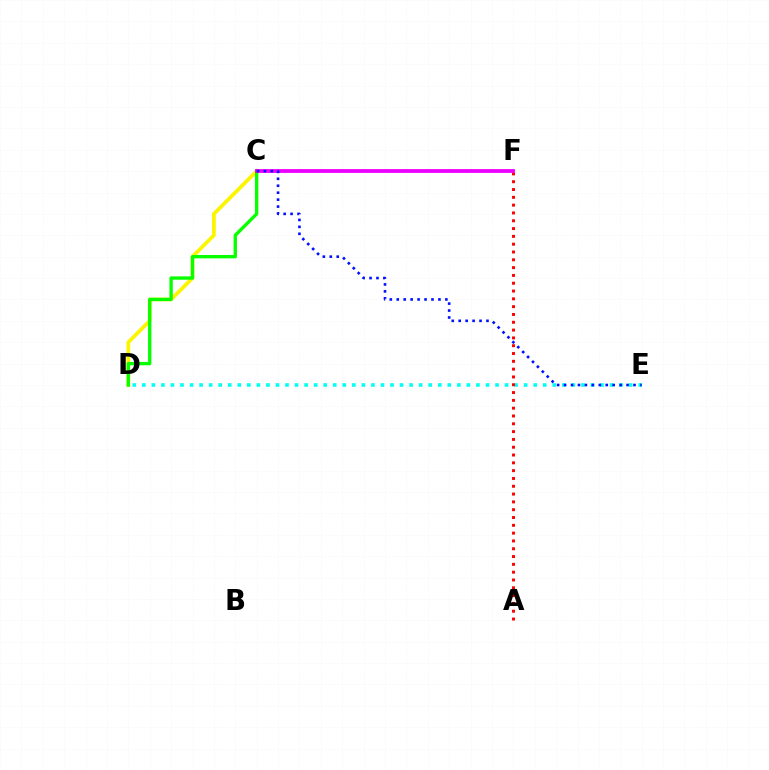{('D', 'E'): [{'color': '#00fff6', 'line_style': 'dotted', 'thickness': 2.59}], ('C', 'D'): [{'color': '#fcf500', 'line_style': 'solid', 'thickness': 2.69}, {'color': '#08ff00', 'line_style': 'solid', 'thickness': 2.41}], ('A', 'F'): [{'color': '#ff0000', 'line_style': 'dotted', 'thickness': 2.12}], ('C', 'F'): [{'color': '#ee00ff', 'line_style': 'solid', 'thickness': 2.74}], ('C', 'E'): [{'color': '#0010ff', 'line_style': 'dotted', 'thickness': 1.89}]}